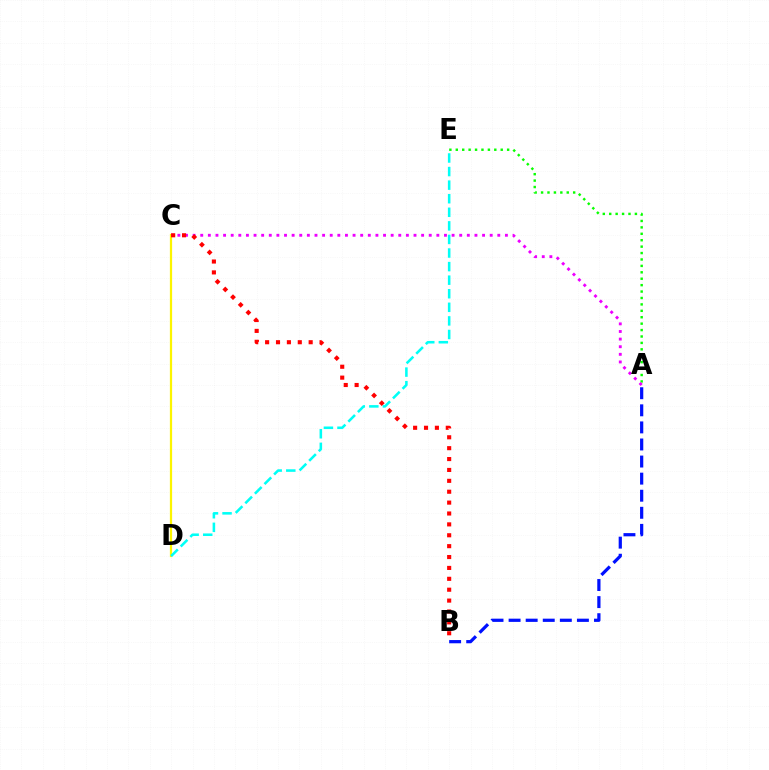{('C', 'D'): [{'color': '#fcf500', 'line_style': 'solid', 'thickness': 1.6}], ('A', 'E'): [{'color': '#08ff00', 'line_style': 'dotted', 'thickness': 1.74}], ('A', 'C'): [{'color': '#ee00ff', 'line_style': 'dotted', 'thickness': 2.07}], ('B', 'C'): [{'color': '#ff0000', 'line_style': 'dotted', 'thickness': 2.96}], ('A', 'B'): [{'color': '#0010ff', 'line_style': 'dashed', 'thickness': 2.32}], ('D', 'E'): [{'color': '#00fff6', 'line_style': 'dashed', 'thickness': 1.84}]}